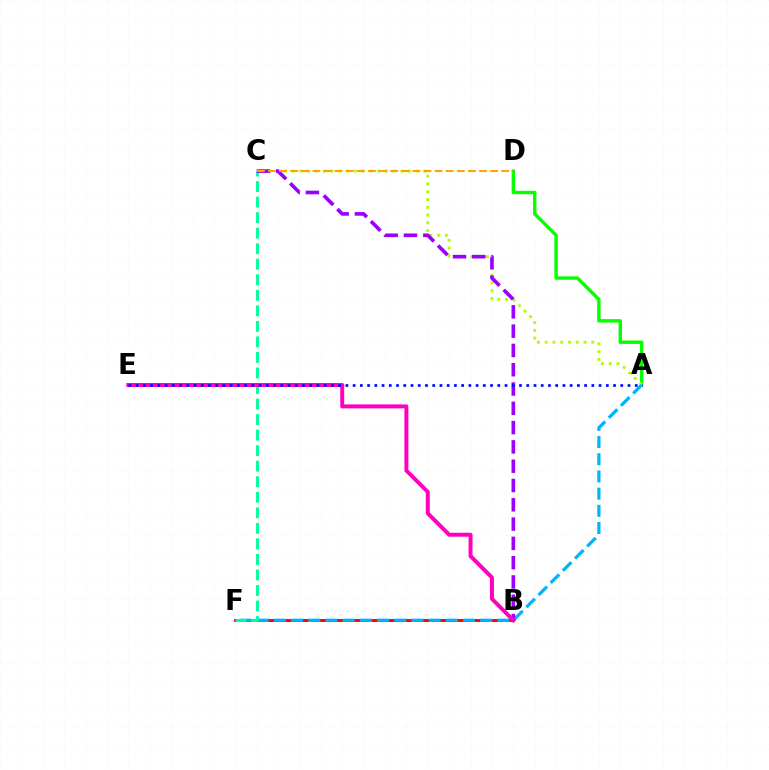{('A', 'D'): [{'color': '#08ff00', 'line_style': 'solid', 'thickness': 2.46}], ('A', 'C'): [{'color': '#b3ff00', 'line_style': 'dotted', 'thickness': 2.11}], ('B', 'F'): [{'color': '#ff0000', 'line_style': 'solid', 'thickness': 2.12}], ('A', 'F'): [{'color': '#00b5ff', 'line_style': 'dashed', 'thickness': 2.34}], ('C', 'F'): [{'color': '#00ff9d', 'line_style': 'dashed', 'thickness': 2.11}], ('B', 'C'): [{'color': '#9b00ff', 'line_style': 'dashed', 'thickness': 2.62}], ('B', 'E'): [{'color': '#ff00bd', 'line_style': 'solid', 'thickness': 2.85}], ('A', 'E'): [{'color': '#0010ff', 'line_style': 'dotted', 'thickness': 1.97}], ('C', 'D'): [{'color': '#ffa500', 'line_style': 'dashed', 'thickness': 1.51}]}